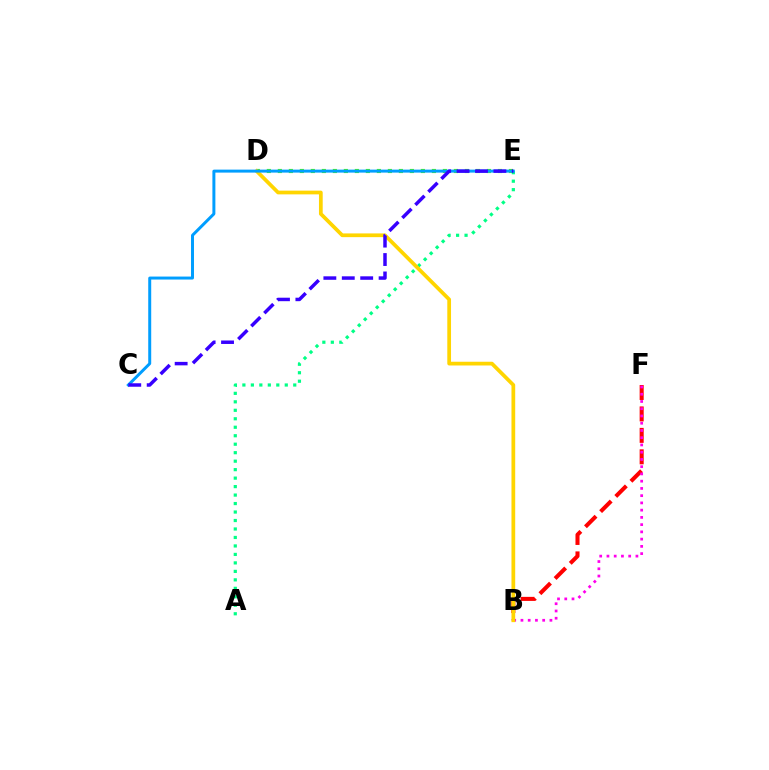{('B', 'F'): [{'color': '#ff0000', 'line_style': 'dashed', 'thickness': 2.91}, {'color': '#ff00ed', 'line_style': 'dotted', 'thickness': 1.97}], ('D', 'E'): [{'color': '#4fff00', 'line_style': 'dotted', 'thickness': 2.99}], ('A', 'E'): [{'color': '#00ff86', 'line_style': 'dotted', 'thickness': 2.3}], ('B', 'D'): [{'color': '#ffd500', 'line_style': 'solid', 'thickness': 2.69}], ('C', 'E'): [{'color': '#009eff', 'line_style': 'solid', 'thickness': 2.14}, {'color': '#3700ff', 'line_style': 'dashed', 'thickness': 2.5}]}